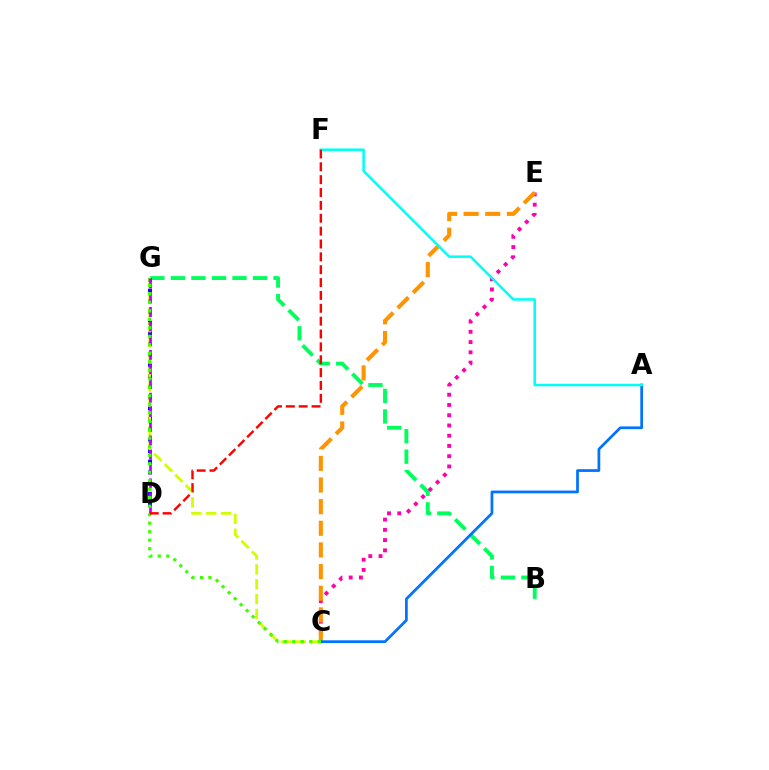{('B', 'G'): [{'color': '#00ff5c', 'line_style': 'dashed', 'thickness': 2.79}], ('C', 'E'): [{'color': '#ff00ac', 'line_style': 'dotted', 'thickness': 2.78}, {'color': '#ff9400', 'line_style': 'dashed', 'thickness': 2.94}], ('A', 'C'): [{'color': '#0074ff', 'line_style': 'solid', 'thickness': 1.97}], ('D', 'G'): [{'color': '#2500ff', 'line_style': 'dotted', 'thickness': 2.9}, {'color': '#b900ff', 'line_style': 'dashed', 'thickness': 1.94}], ('C', 'G'): [{'color': '#d1ff00', 'line_style': 'dashed', 'thickness': 2.02}, {'color': '#3dff00', 'line_style': 'dotted', 'thickness': 2.31}], ('A', 'F'): [{'color': '#00fff6', 'line_style': 'solid', 'thickness': 1.83}], ('D', 'F'): [{'color': '#ff0000', 'line_style': 'dashed', 'thickness': 1.75}]}